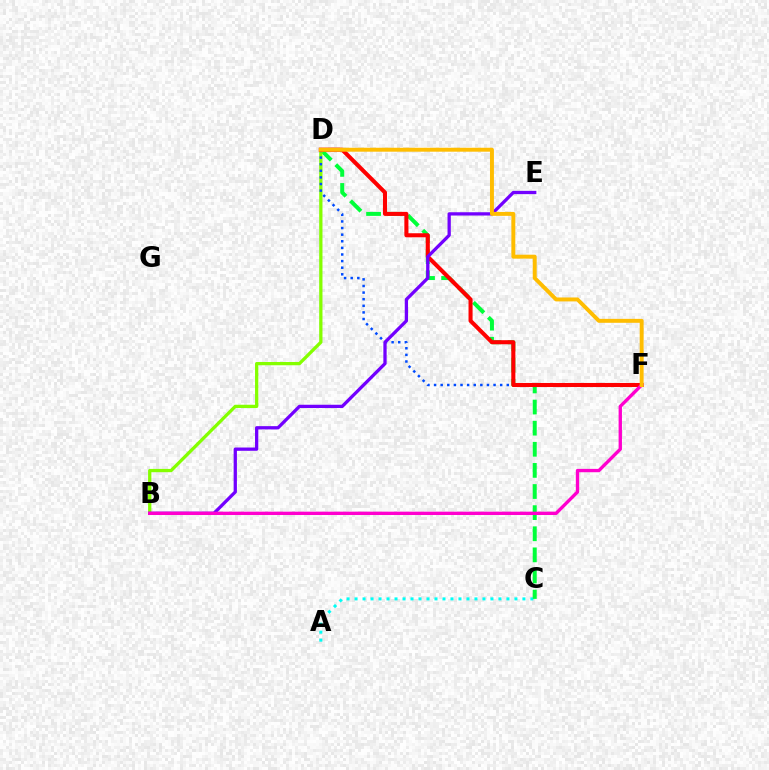{('A', 'C'): [{'color': '#00fff6', 'line_style': 'dotted', 'thickness': 2.17}], ('C', 'D'): [{'color': '#00ff39', 'line_style': 'dashed', 'thickness': 2.87}], ('B', 'D'): [{'color': '#84ff00', 'line_style': 'solid', 'thickness': 2.36}], ('D', 'F'): [{'color': '#004bff', 'line_style': 'dotted', 'thickness': 1.8}, {'color': '#ff0000', 'line_style': 'solid', 'thickness': 2.92}, {'color': '#ffbd00', 'line_style': 'solid', 'thickness': 2.83}], ('B', 'E'): [{'color': '#7200ff', 'line_style': 'solid', 'thickness': 2.36}], ('B', 'F'): [{'color': '#ff00cf', 'line_style': 'solid', 'thickness': 2.41}]}